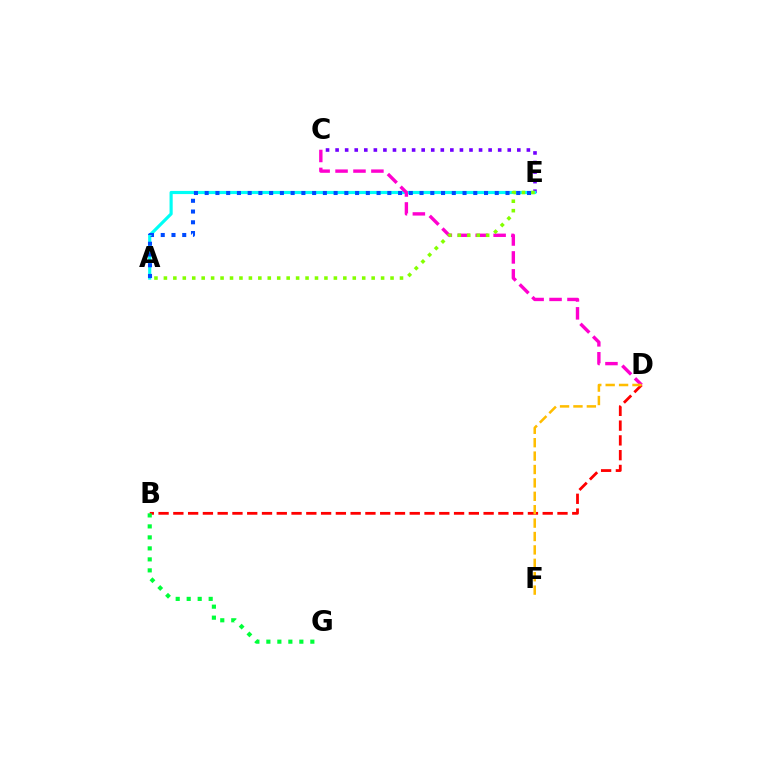{('C', 'E'): [{'color': '#7200ff', 'line_style': 'dotted', 'thickness': 2.6}], ('B', 'D'): [{'color': '#ff0000', 'line_style': 'dashed', 'thickness': 2.01}], ('A', 'E'): [{'color': '#00fff6', 'line_style': 'solid', 'thickness': 2.27}, {'color': '#004bff', 'line_style': 'dotted', 'thickness': 2.92}, {'color': '#84ff00', 'line_style': 'dotted', 'thickness': 2.57}], ('C', 'D'): [{'color': '#ff00cf', 'line_style': 'dashed', 'thickness': 2.44}], ('D', 'F'): [{'color': '#ffbd00', 'line_style': 'dashed', 'thickness': 1.82}], ('B', 'G'): [{'color': '#00ff39', 'line_style': 'dotted', 'thickness': 2.99}]}